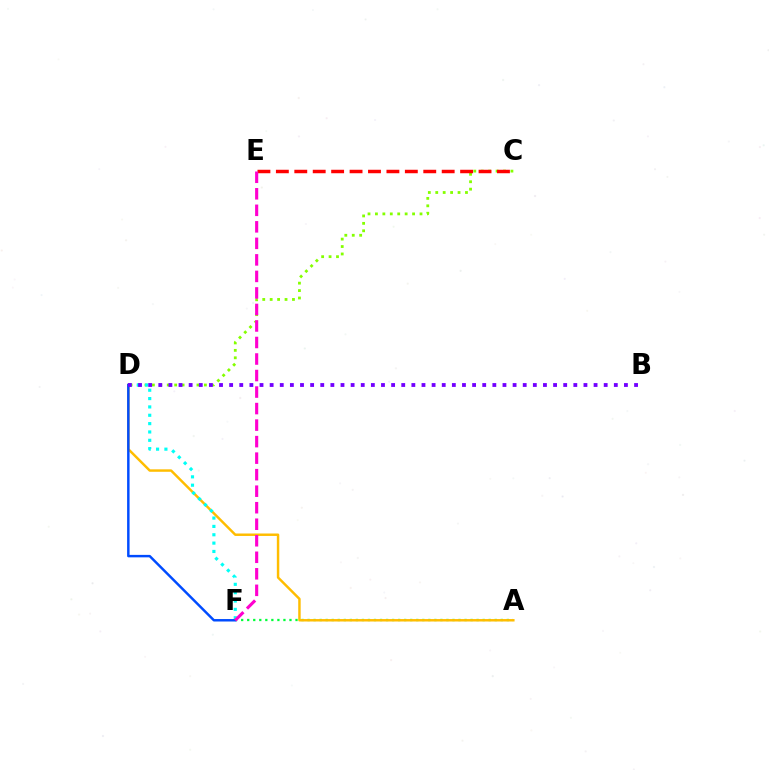{('C', 'D'): [{'color': '#84ff00', 'line_style': 'dotted', 'thickness': 2.02}], ('A', 'F'): [{'color': '#00ff39', 'line_style': 'dotted', 'thickness': 1.64}], ('A', 'D'): [{'color': '#ffbd00', 'line_style': 'solid', 'thickness': 1.77}], ('C', 'E'): [{'color': '#ff0000', 'line_style': 'dashed', 'thickness': 2.5}], ('D', 'F'): [{'color': '#00fff6', 'line_style': 'dotted', 'thickness': 2.27}, {'color': '#004bff', 'line_style': 'solid', 'thickness': 1.77}], ('B', 'D'): [{'color': '#7200ff', 'line_style': 'dotted', 'thickness': 2.75}], ('E', 'F'): [{'color': '#ff00cf', 'line_style': 'dashed', 'thickness': 2.24}]}